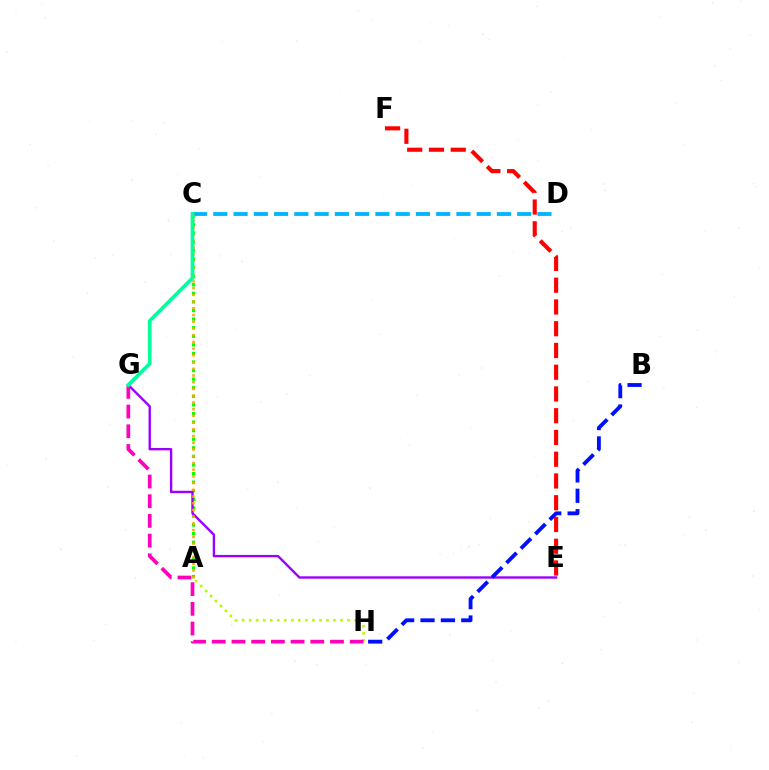{('E', 'F'): [{'color': '#ff0000', 'line_style': 'dashed', 'thickness': 2.96}], ('A', 'H'): [{'color': '#b3ff00', 'line_style': 'dotted', 'thickness': 1.91}], ('A', 'C'): [{'color': '#08ff00', 'line_style': 'dotted', 'thickness': 2.33}, {'color': '#ffa500', 'line_style': 'dotted', 'thickness': 1.83}], ('E', 'G'): [{'color': '#9b00ff', 'line_style': 'solid', 'thickness': 1.71}], ('C', 'D'): [{'color': '#00b5ff', 'line_style': 'dashed', 'thickness': 2.75}], ('G', 'H'): [{'color': '#ff00bd', 'line_style': 'dashed', 'thickness': 2.68}], ('B', 'H'): [{'color': '#0010ff', 'line_style': 'dashed', 'thickness': 2.77}], ('C', 'G'): [{'color': '#00ff9d', 'line_style': 'solid', 'thickness': 2.65}]}